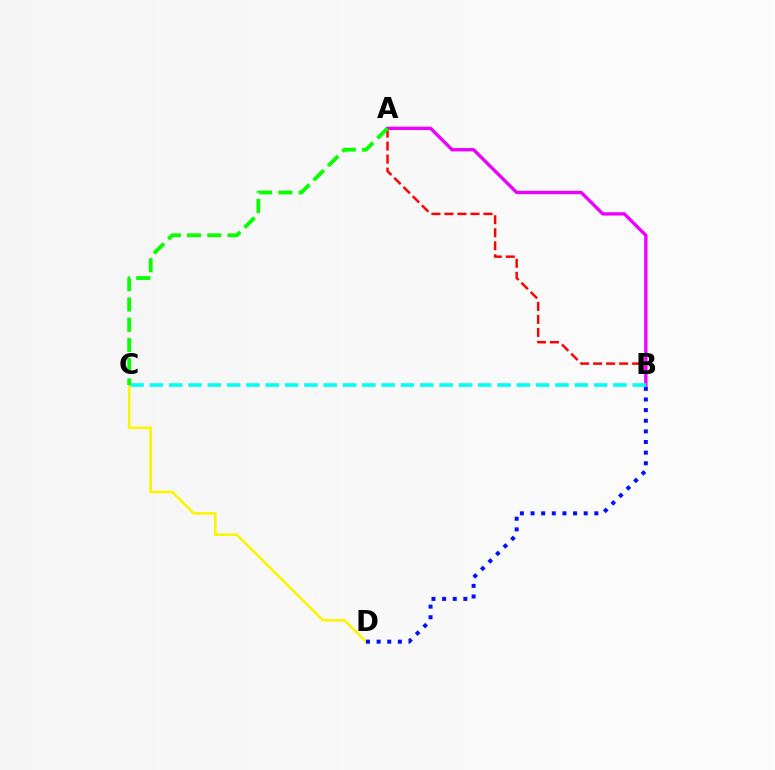{('A', 'B'): [{'color': '#ff0000', 'line_style': 'dashed', 'thickness': 1.77}, {'color': '#ee00ff', 'line_style': 'solid', 'thickness': 2.4}], ('C', 'D'): [{'color': '#fcf500', 'line_style': 'solid', 'thickness': 1.87}], ('B', 'C'): [{'color': '#00fff6', 'line_style': 'dashed', 'thickness': 2.62}], ('B', 'D'): [{'color': '#0010ff', 'line_style': 'dotted', 'thickness': 2.89}], ('A', 'C'): [{'color': '#08ff00', 'line_style': 'dashed', 'thickness': 2.75}]}